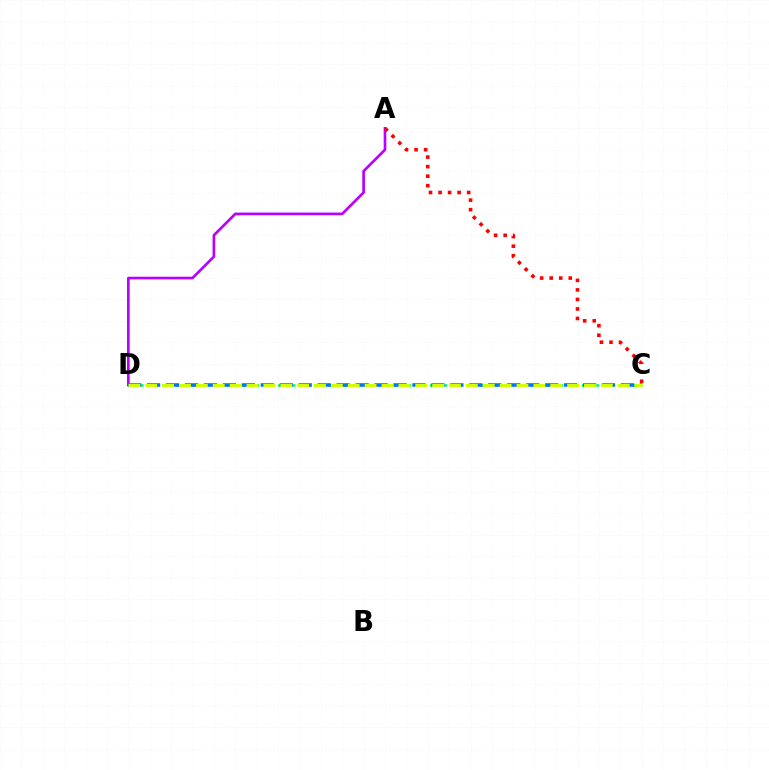{('A', 'D'): [{'color': '#b900ff', 'line_style': 'solid', 'thickness': 1.92}], ('A', 'C'): [{'color': '#ff0000', 'line_style': 'dotted', 'thickness': 2.59}], ('C', 'D'): [{'color': '#00ff5c', 'line_style': 'dotted', 'thickness': 1.96}, {'color': '#0074ff', 'line_style': 'dashed', 'thickness': 2.58}, {'color': '#d1ff00', 'line_style': 'dashed', 'thickness': 2.29}]}